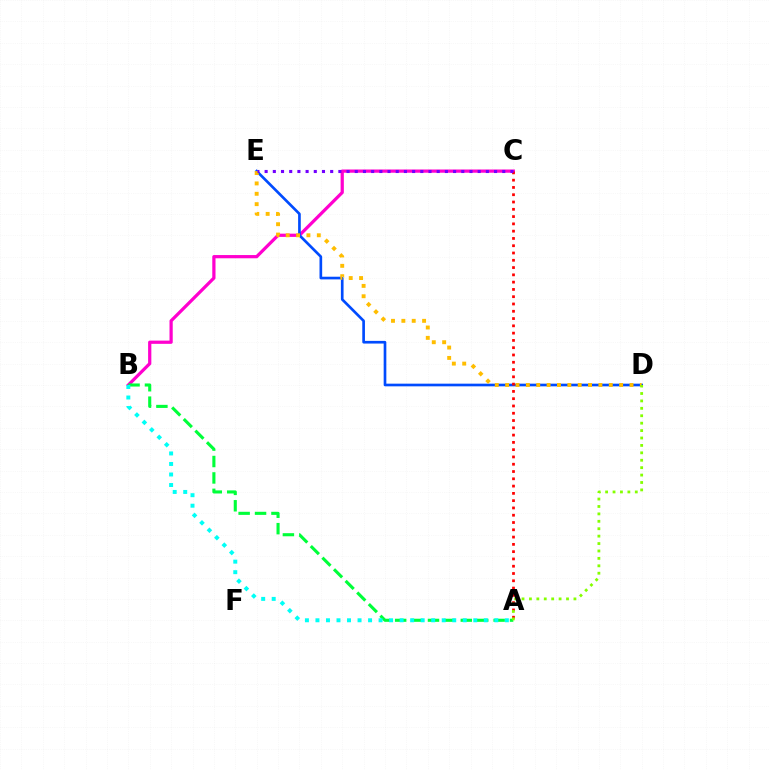{('B', 'C'): [{'color': '#ff00cf', 'line_style': 'solid', 'thickness': 2.33}], ('D', 'E'): [{'color': '#004bff', 'line_style': 'solid', 'thickness': 1.92}, {'color': '#ffbd00', 'line_style': 'dotted', 'thickness': 2.82}], ('A', 'B'): [{'color': '#00ff39', 'line_style': 'dashed', 'thickness': 2.23}, {'color': '#00fff6', 'line_style': 'dotted', 'thickness': 2.86}], ('A', 'C'): [{'color': '#ff0000', 'line_style': 'dotted', 'thickness': 1.98}], ('A', 'D'): [{'color': '#84ff00', 'line_style': 'dotted', 'thickness': 2.02}], ('C', 'E'): [{'color': '#7200ff', 'line_style': 'dotted', 'thickness': 2.23}]}